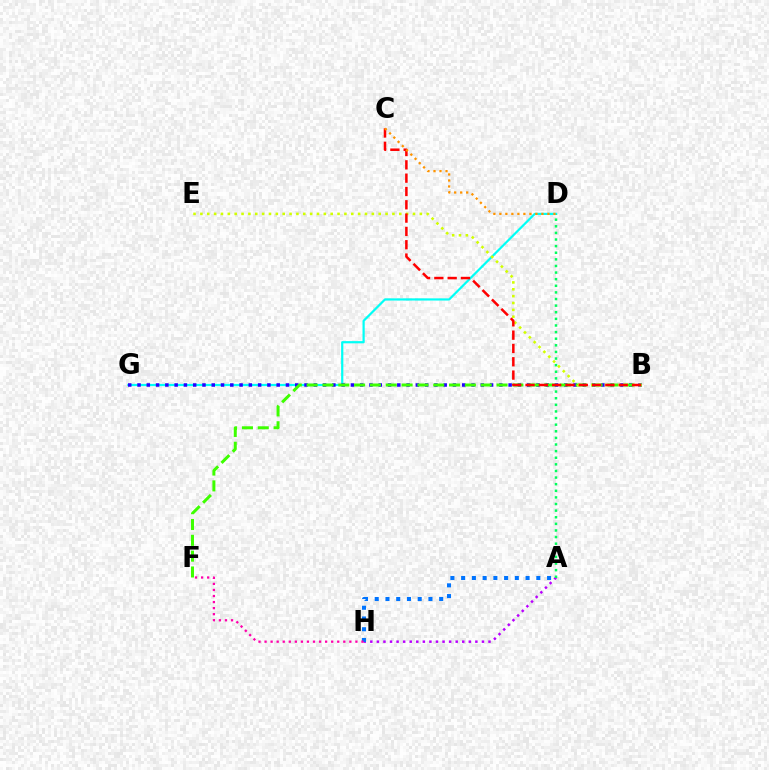{('D', 'G'): [{'color': '#00fff6', 'line_style': 'solid', 'thickness': 1.59}], ('B', 'G'): [{'color': '#2500ff', 'line_style': 'dotted', 'thickness': 2.52}], ('A', 'H'): [{'color': '#b900ff', 'line_style': 'dotted', 'thickness': 1.78}, {'color': '#0074ff', 'line_style': 'dotted', 'thickness': 2.92}], ('B', 'F'): [{'color': '#3dff00', 'line_style': 'dashed', 'thickness': 2.15}], ('A', 'D'): [{'color': '#00ff5c', 'line_style': 'dotted', 'thickness': 1.8}], ('B', 'E'): [{'color': '#d1ff00', 'line_style': 'dotted', 'thickness': 1.86}], ('B', 'C'): [{'color': '#ff0000', 'line_style': 'dashed', 'thickness': 1.81}], ('F', 'H'): [{'color': '#ff00ac', 'line_style': 'dotted', 'thickness': 1.65}], ('C', 'D'): [{'color': '#ff9400', 'line_style': 'dotted', 'thickness': 1.63}]}